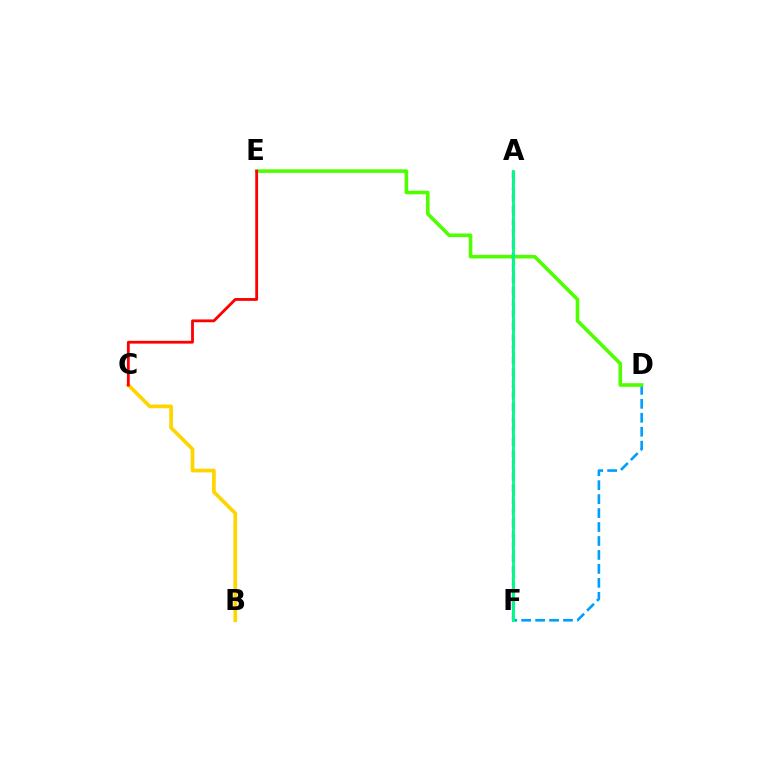{('A', 'F'): [{'color': '#ff00ed', 'line_style': 'dashed', 'thickness': 2.24}, {'color': '#3700ff', 'line_style': 'dashed', 'thickness': 1.58}, {'color': '#00ff86', 'line_style': 'solid', 'thickness': 2.08}], ('D', 'F'): [{'color': '#009eff', 'line_style': 'dashed', 'thickness': 1.9}], ('D', 'E'): [{'color': '#4fff00', 'line_style': 'solid', 'thickness': 2.59}], ('B', 'C'): [{'color': '#ffd500', 'line_style': 'solid', 'thickness': 2.66}], ('C', 'E'): [{'color': '#ff0000', 'line_style': 'solid', 'thickness': 2.02}]}